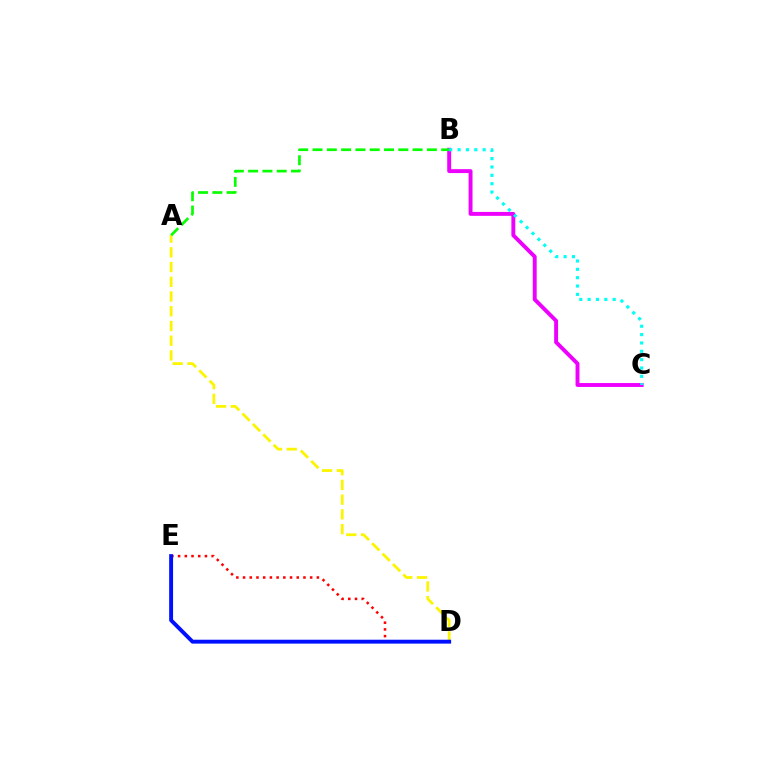{('A', 'D'): [{'color': '#fcf500', 'line_style': 'dashed', 'thickness': 2.0}], ('D', 'E'): [{'color': '#ff0000', 'line_style': 'dotted', 'thickness': 1.82}, {'color': '#0010ff', 'line_style': 'solid', 'thickness': 2.81}], ('B', 'C'): [{'color': '#ee00ff', 'line_style': 'solid', 'thickness': 2.81}, {'color': '#00fff6', 'line_style': 'dotted', 'thickness': 2.27}], ('A', 'B'): [{'color': '#08ff00', 'line_style': 'dashed', 'thickness': 1.94}]}